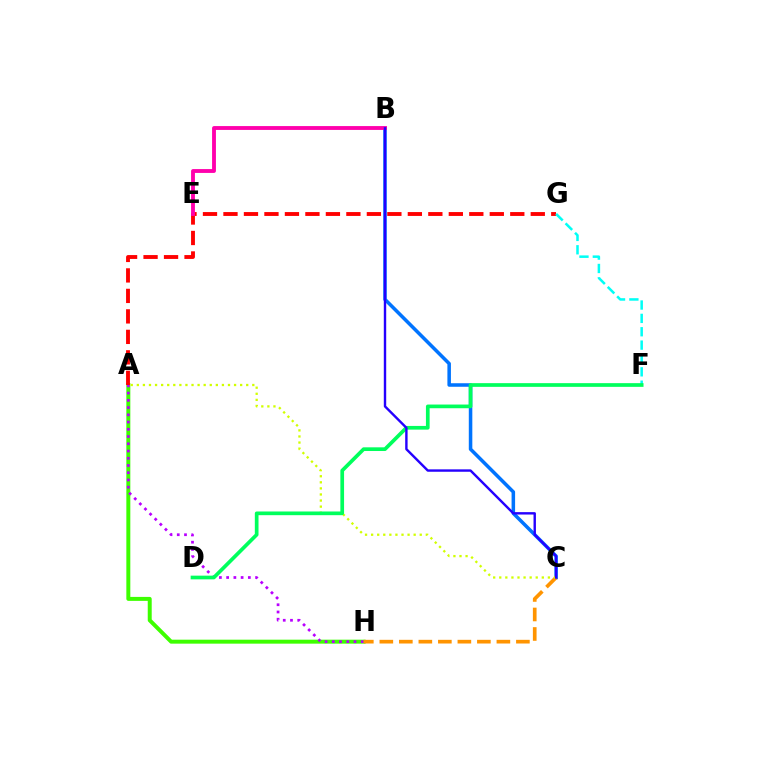{('A', 'H'): [{'color': '#3dff00', 'line_style': 'solid', 'thickness': 2.86}, {'color': '#b900ff', 'line_style': 'dotted', 'thickness': 1.97}], ('B', 'C'): [{'color': '#0074ff', 'line_style': 'solid', 'thickness': 2.54}, {'color': '#2500ff', 'line_style': 'solid', 'thickness': 1.73}], ('A', 'G'): [{'color': '#ff0000', 'line_style': 'dashed', 'thickness': 2.78}], ('F', 'G'): [{'color': '#00fff6', 'line_style': 'dashed', 'thickness': 1.82}], ('C', 'H'): [{'color': '#ff9400', 'line_style': 'dashed', 'thickness': 2.65}], ('A', 'C'): [{'color': '#d1ff00', 'line_style': 'dotted', 'thickness': 1.65}], ('D', 'F'): [{'color': '#00ff5c', 'line_style': 'solid', 'thickness': 2.66}], ('B', 'E'): [{'color': '#ff00ac', 'line_style': 'solid', 'thickness': 2.77}]}